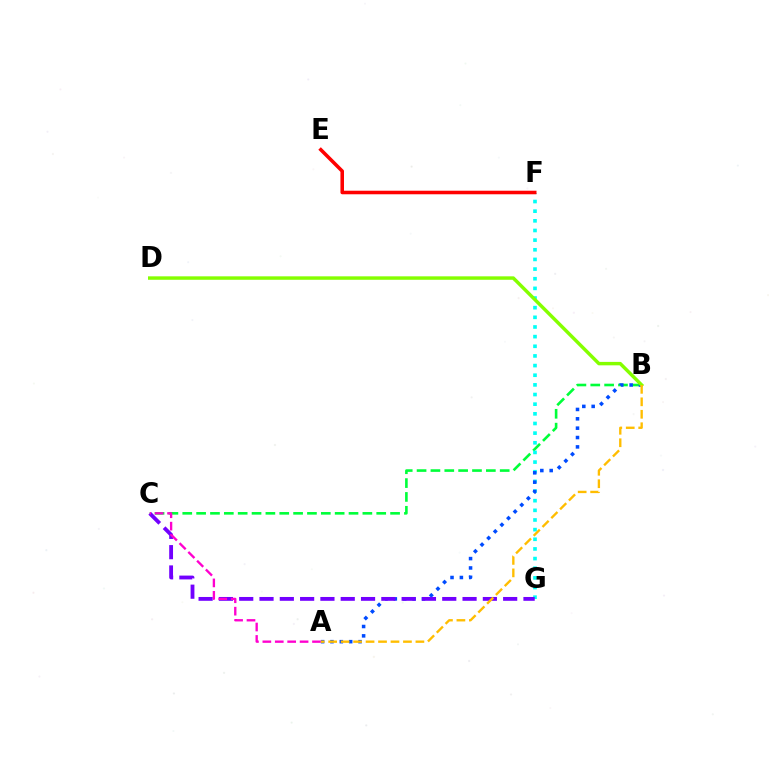{('B', 'C'): [{'color': '#00ff39', 'line_style': 'dashed', 'thickness': 1.88}], ('F', 'G'): [{'color': '#00fff6', 'line_style': 'dotted', 'thickness': 2.62}], ('A', 'B'): [{'color': '#004bff', 'line_style': 'dotted', 'thickness': 2.54}, {'color': '#ffbd00', 'line_style': 'dashed', 'thickness': 1.69}], ('C', 'G'): [{'color': '#7200ff', 'line_style': 'dashed', 'thickness': 2.76}], ('E', 'F'): [{'color': '#ff0000', 'line_style': 'solid', 'thickness': 2.56}], ('B', 'D'): [{'color': '#84ff00', 'line_style': 'solid', 'thickness': 2.48}], ('A', 'C'): [{'color': '#ff00cf', 'line_style': 'dashed', 'thickness': 1.69}]}